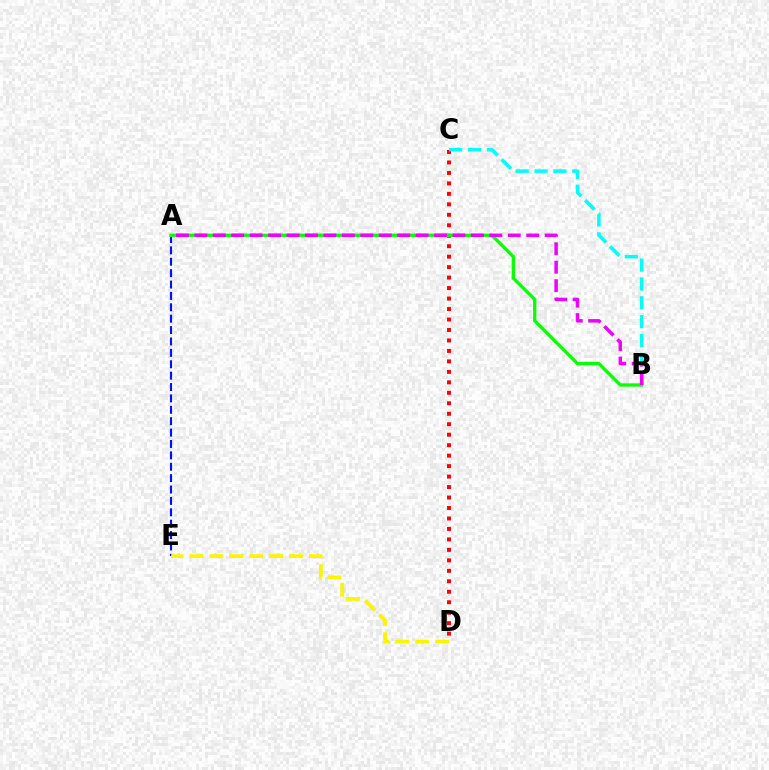{('C', 'D'): [{'color': '#ff0000', 'line_style': 'dotted', 'thickness': 2.84}], ('A', 'E'): [{'color': '#0010ff', 'line_style': 'dashed', 'thickness': 1.55}], ('A', 'B'): [{'color': '#08ff00', 'line_style': 'solid', 'thickness': 2.38}, {'color': '#ee00ff', 'line_style': 'dashed', 'thickness': 2.5}], ('D', 'E'): [{'color': '#fcf500', 'line_style': 'dashed', 'thickness': 2.71}], ('B', 'C'): [{'color': '#00fff6', 'line_style': 'dashed', 'thickness': 2.56}]}